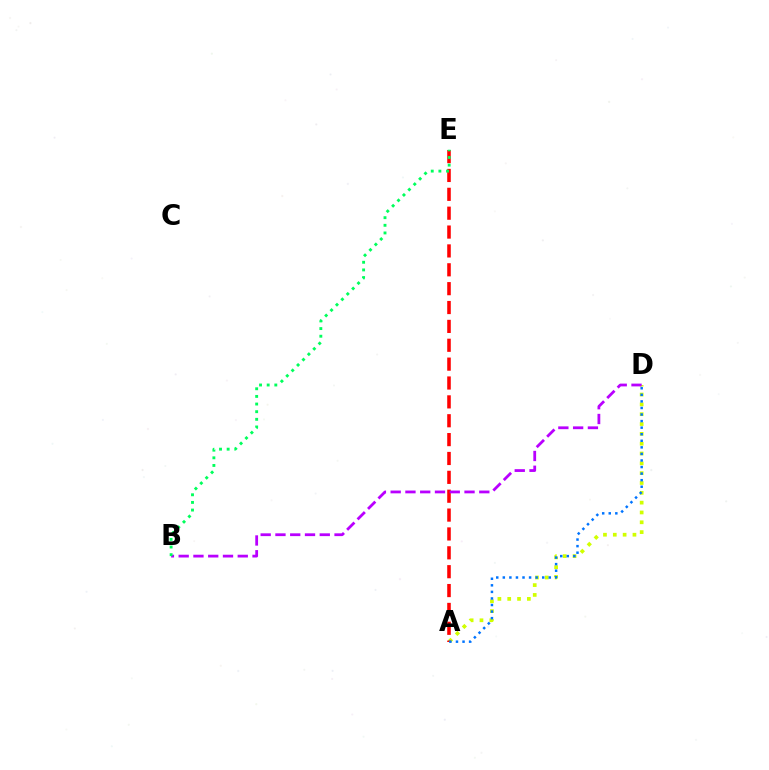{('A', 'D'): [{'color': '#d1ff00', 'line_style': 'dotted', 'thickness': 2.67}, {'color': '#0074ff', 'line_style': 'dotted', 'thickness': 1.78}], ('A', 'E'): [{'color': '#ff0000', 'line_style': 'dashed', 'thickness': 2.56}], ('B', 'D'): [{'color': '#b900ff', 'line_style': 'dashed', 'thickness': 2.01}], ('B', 'E'): [{'color': '#00ff5c', 'line_style': 'dotted', 'thickness': 2.08}]}